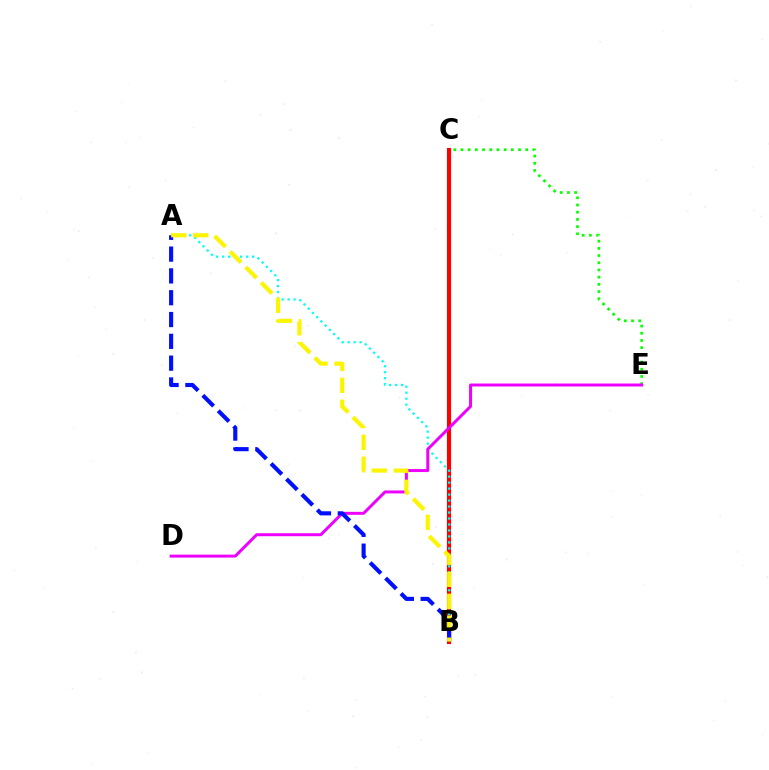{('C', 'E'): [{'color': '#08ff00', 'line_style': 'dotted', 'thickness': 1.96}], ('B', 'C'): [{'color': '#ff0000', 'line_style': 'solid', 'thickness': 2.97}], ('A', 'B'): [{'color': '#00fff6', 'line_style': 'dotted', 'thickness': 1.62}, {'color': '#0010ff', 'line_style': 'dashed', 'thickness': 2.96}, {'color': '#fcf500', 'line_style': 'dashed', 'thickness': 2.98}], ('D', 'E'): [{'color': '#ee00ff', 'line_style': 'solid', 'thickness': 2.14}]}